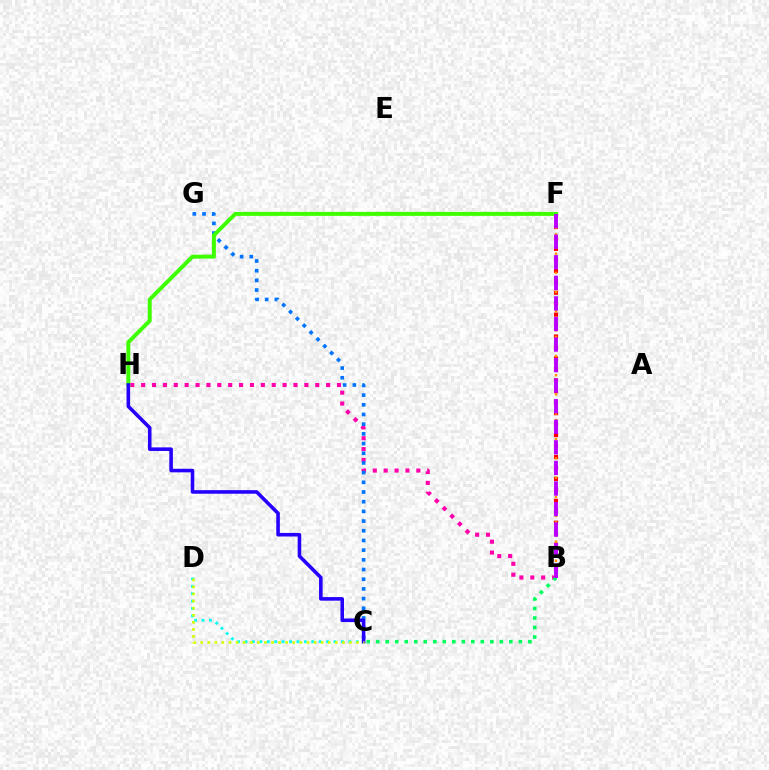{('C', 'D'): [{'color': '#00fff6', 'line_style': 'dotted', 'thickness': 2.01}, {'color': '#d1ff00', 'line_style': 'dotted', 'thickness': 1.92}], ('B', 'F'): [{'color': '#ff0000', 'line_style': 'dotted', 'thickness': 2.98}, {'color': '#ff9400', 'line_style': 'dotted', 'thickness': 1.74}, {'color': '#b900ff', 'line_style': 'dashed', 'thickness': 2.79}], ('B', 'H'): [{'color': '#ff00ac', 'line_style': 'dotted', 'thickness': 2.96}], ('C', 'G'): [{'color': '#0074ff', 'line_style': 'dotted', 'thickness': 2.63}], ('B', 'C'): [{'color': '#00ff5c', 'line_style': 'dotted', 'thickness': 2.58}], ('F', 'H'): [{'color': '#3dff00', 'line_style': 'solid', 'thickness': 2.84}], ('C', 'H'): [{'color': '#2500ff', 'line_style': 'solid', 'thickness': 2.57}]}